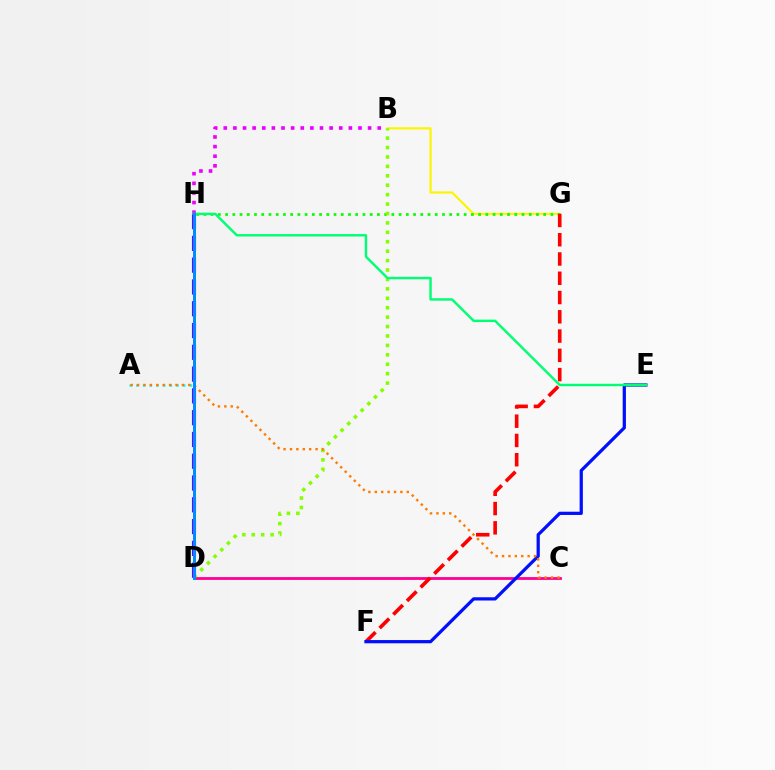{('C', 'D'): [{'color': '#ff0094', 'line_style': 'solid', 'thickness': 2.02}], ('B', 'G'): [{'color': '#fcf500', 'line_style': 'solid', 'thickness': 1.58}], ('G', 'H'): [{'color': '#08ff00', 'line_style': 'dotted', 'thickness': 1.96}], ('F', 'G'): [{'color': '#ff0000', 'line_style': 'dashed', 'thickness': 2.62}], ('E', 'F'): [{'color': '#0010ff', 'line_style': 'solid', 'thickness': 2.33}], ('B', 'D'): [{'color': '#84ff00', 'line_style': 'dotted', 'thickness': 2.56}], ('A', 'H'): [{'color': '#00fff6', 'line_style': 'dotted', 'thickness': 1.82}], ('D', 'H'): [{'color': '#7200ff', 'line_style': 'dashed', 'thickness': 2.96}, {'color': '#008cff', 'line_style': 'solid', 'thickness': 2.15}], ('A', 'C'): [{'color': '#ff7c00', 'line_style': 'dotted', 'thickness': 1.74}], ('B', 'H'): [{'color': '#ee00ff', 'line_style': 'dotted', 'thickness': 2.61}], ('E', 'H'): [{'color': '#00ff74', 'line_style': 'solid', 'thickness': 1.75}]}